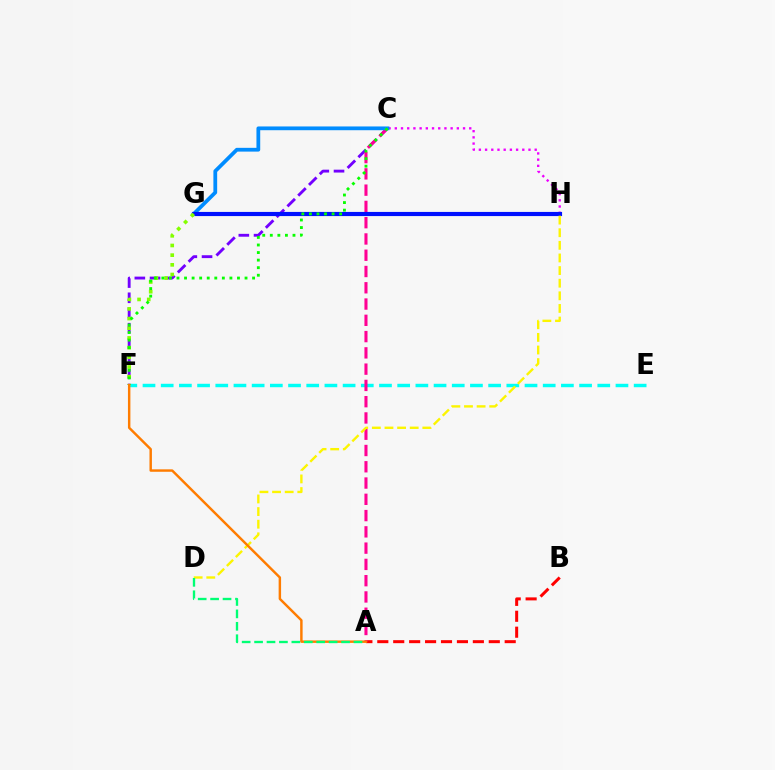{('C', 'F'): [{'color': '#7200ff', 'line_style': 'dashed', 'thickness': 2.07}, {'color': '#08ff00', 'line_style': 'dotted', 'thickness': 2.05}], ('E', 'F'): [{'color': '#00fff6', 'line_style': 'dashed', 'thickness': 2.47}], ('A', 'B'): [{'color': '#ff0000', 'line_style': 'dashed', 'thickness': 2.16}], ('A', 'C'): [{'color': '#ff0094', 'line_style': 'dashed', 'thickness': 2.21}], ('C', 'H'): [{'color': '#ee00ff', 'line_style': 'dotted', 'thickness': 1.69}], ('C', 'G'): [{'color': '#008cff', 'line_style': 'solid', 'thickness': 2.71}], ('G', 'H'): [{'color': '#0010ff', 'line_style': 'solid', 'thickness': 2.99}], ('F', 'G'): [{'color': '#84ff00', 'line_style': 'dotted', 'thickness': 2.63}], ('D', 'H'): [{'color': '#fcf500', 'line_style': 'dashed', 'thickness': 1.71}], ('A', 'F'): [{'color': '#ff7c00', 'line_style': 'solid', 'thickness': 1.76}], ('A', 'D'): [{'color': '#00ff74', 'line_style': 'dashed', 'thickness': 1.69}]}